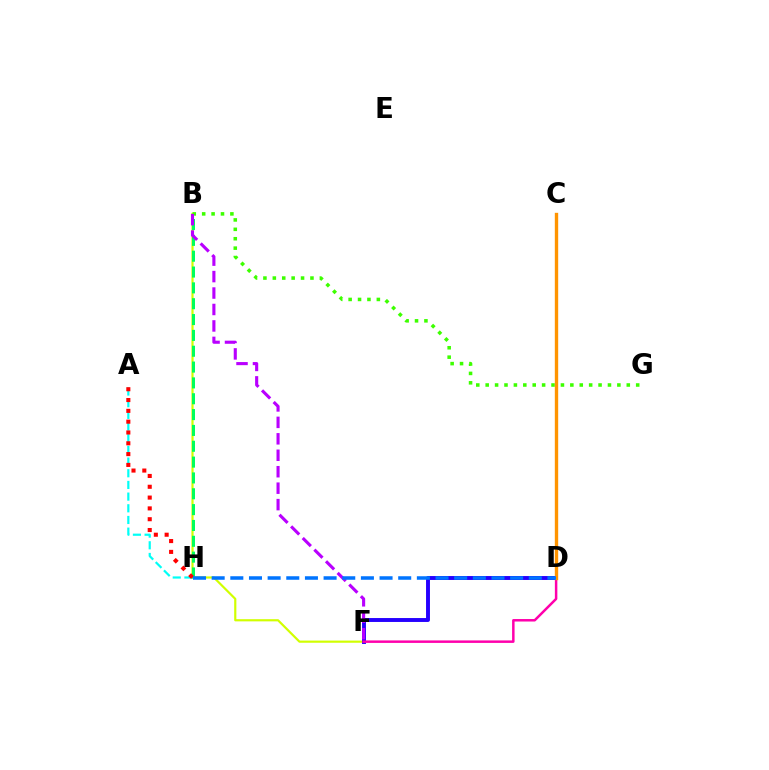{('B', 'F'): [{'color': '#d1ff00', 'line_style': 'solid', 'thickness': 1.57}, {'color': '#b900ff', 'line_style': 'dashed', 'thickness': 2.23}], ('B', 'G'): [{'color': '#3dff00', 'line_style': 'dotted', 'thickness': 2.56}], ('D', 'F'): [{'color': '#2500ff', 'line_style': 'solid', 'thickness': 2.82}, {'color': '#ff00ac', 'line_style': 'solid', 'thickness': 1.79}], ('A', 'H'): [{'color': '#00fff6', 'line_style': 'dashed', 'thickness': 1.59}, {'color': '#ff0000', 'line_style': 'dotted', 'thickness': 2.94}], ('B', 'H'): [{'color': '#00ff5c', 'line_style': 'dashed', 'thickness': 2.15}], ('C', 'D'): [{'color': '#ff9400', 'line_style': 'solid', 'thickness': 2.42}], ('D', 'H'): [{'color': '#0074ff', 'line_style': 'dashed', 'thickness': 2.53}]}